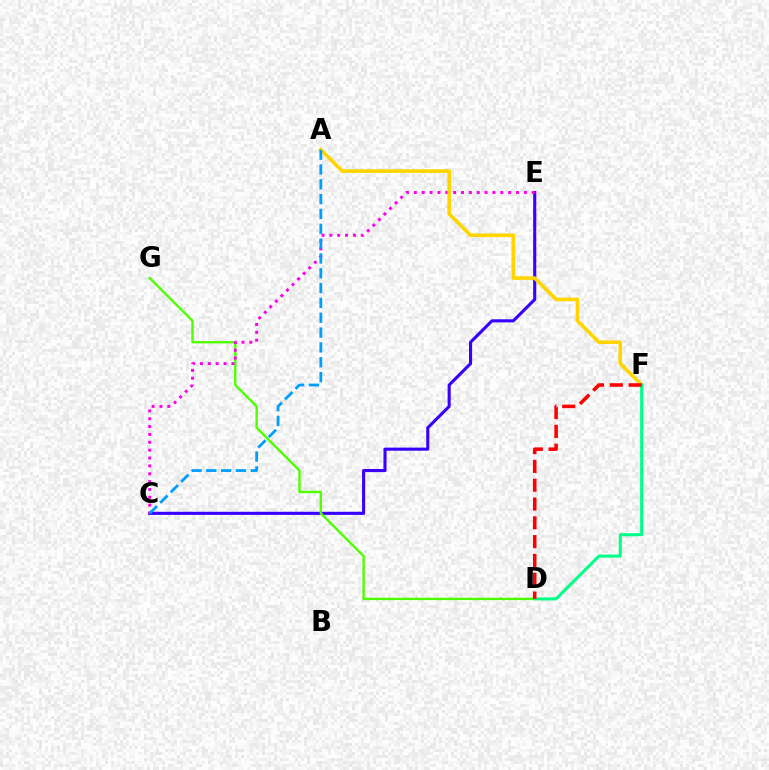{('C', 'E'): [{'color': '#3700ff', 'line_style': 'solid', 'thickness': 2.23}, {'color': '#ff00ed', 'line_style': 'dotted', 'thickness': 2.14}], ('D', 'G'): [{'color': '#4fff00', 'line_style': 'solid', 'thickness': 1.72}], ('A', 'F'): [{'color': '#ffd500', 'line_style': 'solid', 'thickness': 2.62}], ('D', 'F'): [{'color': '#00ff86', 'line_style': 'solid', 'thickness': 2.19}, {'color': '#ff0000', 'line_style': 'dashed', 'thickness': 2.55}], ('A', 'C'): [{'color': '#009eff', 'line_style': 'dashed', 'thickness': 2.01}]}